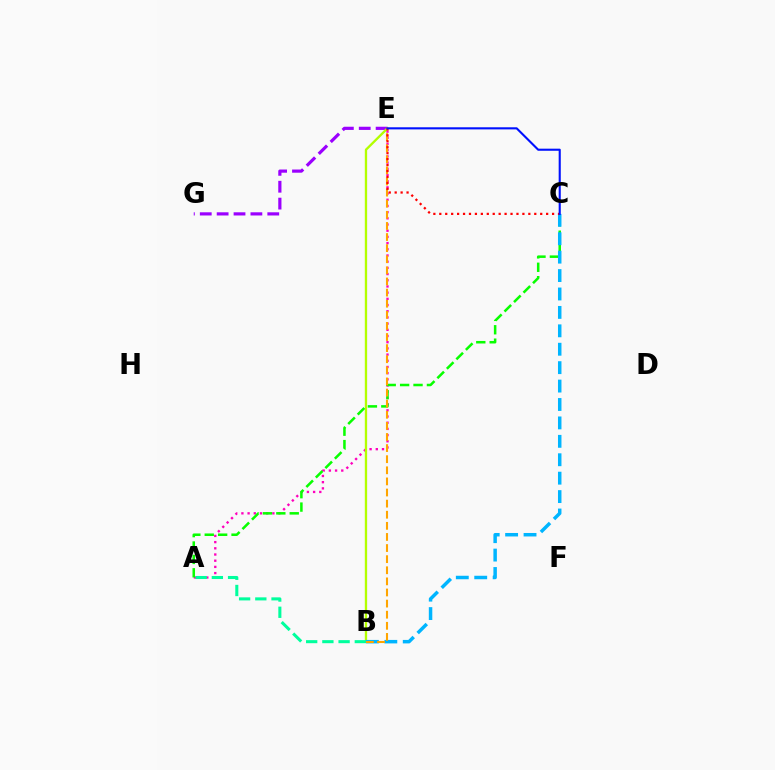{('E', 'G'): [{'color': '#9b00ff', 'line_style': 'dashed', 'thickness': 2.29}], ('A', 'E'): [{'color': '#ff00bd', 'line_style': 'dotted', 'thickness': 1.68}], ('B', 'E'): [{'color': '#b3ff00', 'line_style': 'solid', 'thickness': 1.67}, {'color': '#ffa500', 'line_style': 'dashed', 'thickness': 1.51}], ('A', 'B'): [{'color': '#00ff9d', 'line_style': 'dashed', 'thickness': 2.2}], ('A', 'C'): [{'color': '#08ff00', 'line_style': 'dashed', 'thickness': 1.82}], ('B', 'C'): [{'color': '#00b5ff', 'line_style': 'dashed', 'thickness': 2.5}], ('C', 'E'): [{'color': '#ff0000', 'line_style': 'dotted', 'thickness': 1.61}, {'color': '#0010ff', 'line_style': 'solid', 'thickness': 1.52}]}